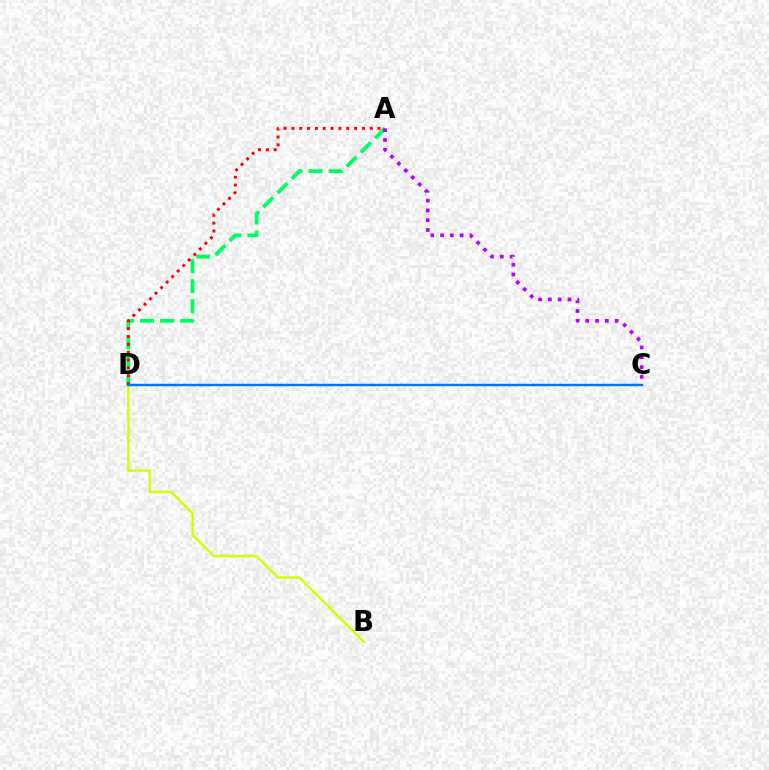{('A', 'D'): [{'color': '#00ff5c', 'line_style': 'dashed', 'thickness': 2.72}, {'color': '#ff0000', 'line_style': 'dotted', 'thickness': 2.13}], ('B', 'D'): [{'color': '#d1ff00', 'line_style': 'solid', 'thickness': 1.73}], ('C', 'D'): [{'color': '#0074ff', 'line_style': 'solid', 'thickness': 1.77}], ('A', 'C'): [{'color': '#b900ff', 'line_style': 'dotted', 'thickness': 2.66}]}